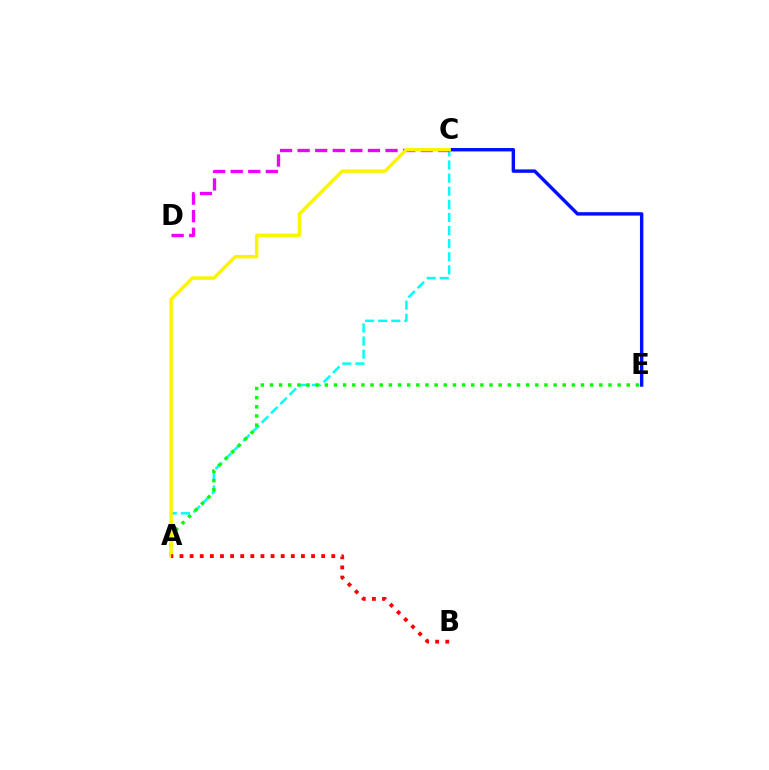{('A', 'C'): [{'color': '#00fff6', 'line_style': 'dashed', 'thickness': 1.78}, {'color': '#fcf500', 'line_style': 'solid', 'thickness': 2.51}], ('C', 'D'): [{'color': '#ee00ff', 'line_style': 'dashed', 'thickness': 2.39}], ('A', 'E'): [{'color': '#08ff00', 'line_style': 'dotted', 'thickness': 2.49}], ('C', 'E'): [{'color': '#0010ff', 'line_style': 'solid', 'thickness': 2.45}], ('A', 'B'): [{'color': '#ff0000', 'line_style': 'dotted', 'thickness': 2.75}]}